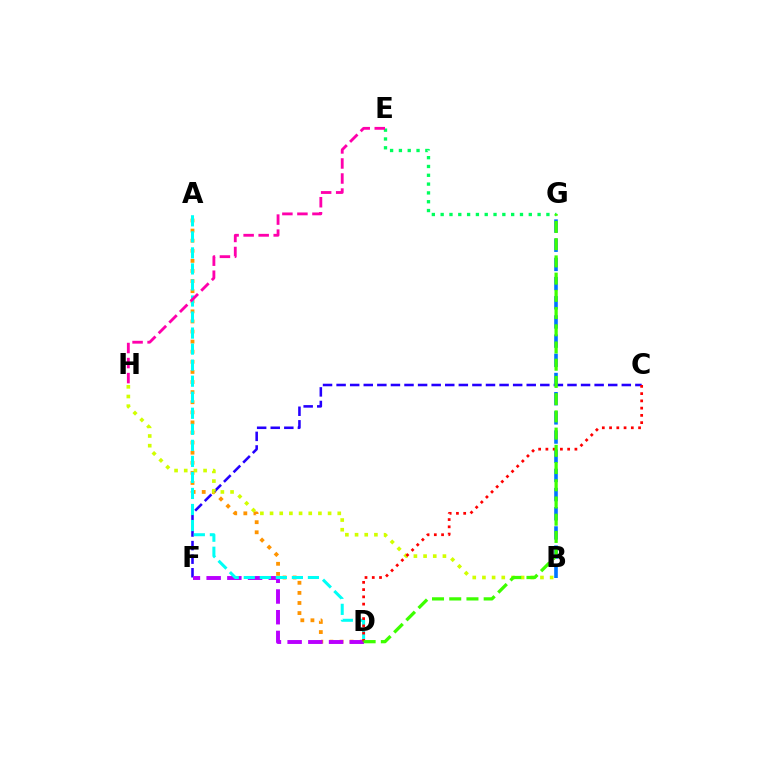{('A', 'D'): [{'color': '#ff9400', 'line_style': 'dotted', 'thickness': 2.74}, {'color': '#00fff6', 'line_style': 'dashed', 'thickness': 2.18}], ('C', 'F'): [{'color': '#2500ff', 'line_style': 'dashed', 'thickness': 1.84}], ('E', 'G'): [{'color': '#00ff5c', 'line_style': 'dotted', 'thickness': 2.39}], ('B', 'H'): [{'color': '#d1ff00', 'line_style': 'dotted', 'thickness': 2.63}], ('D', 'F'): [{'color': '#b900ff', 'line_style': 'dashed', 'thickness': 2.81}], ('E', 'H'): [{'color': '#ff00ac', 'line_style': 'dashed', 'thickness': 2.04}], ('B', 'G'): [{'color': '#0074ff', 'line_style': 'dashed', 'thickness': 2.61}], ('C', 'D'): [{'color': '#ff0000', 'line_style': 'dotted', 'thickness': 1.97}], ('D', 'G'): [{'color': '#3dff00', 'line_style': 'dashed', 'thickness': 2.34}]}